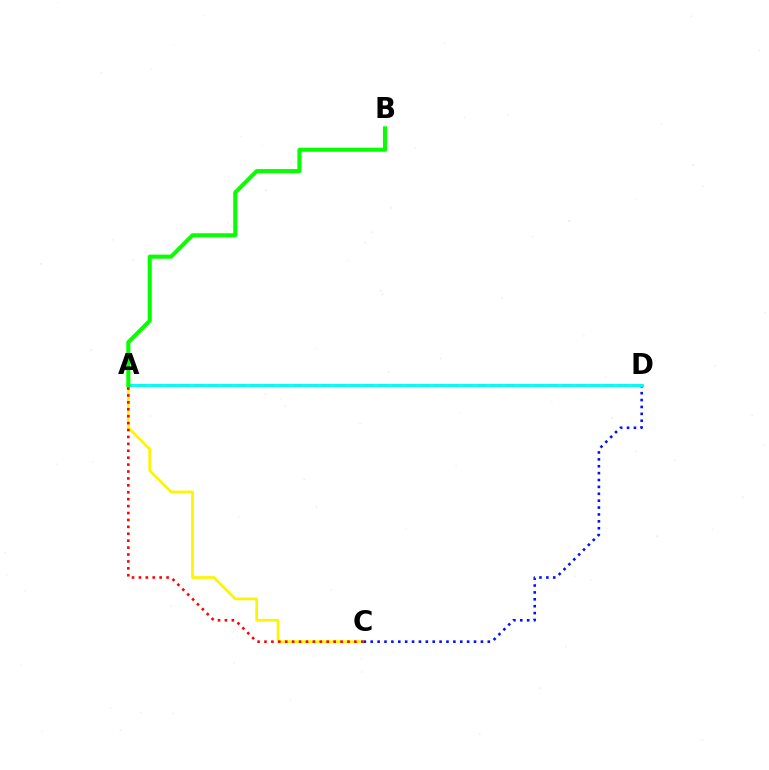{('A', 'C'): [{'color': '#fcf500', 'line_style': 'solid', 'thickness': 1.95}, {'color': '#ff0000', 'line_style': 'dotted', 'thickness': 1.88}], ('A', 'D'): [{'color': '#ee00ff', 'line_style': 'dashed', 'thickness': 1.92}, {'color': '#00fff6', 'line_style': 'solid', 'thickness': 2.09}], ('C', 'D'): [{'color': '#0010ff', 'line_style': 'dotted', 'thickness': 1.87}], ('A', 'B'): [{'color': '#08ff00', 'line_style': 'solid', 'thickness': 2.94}]}